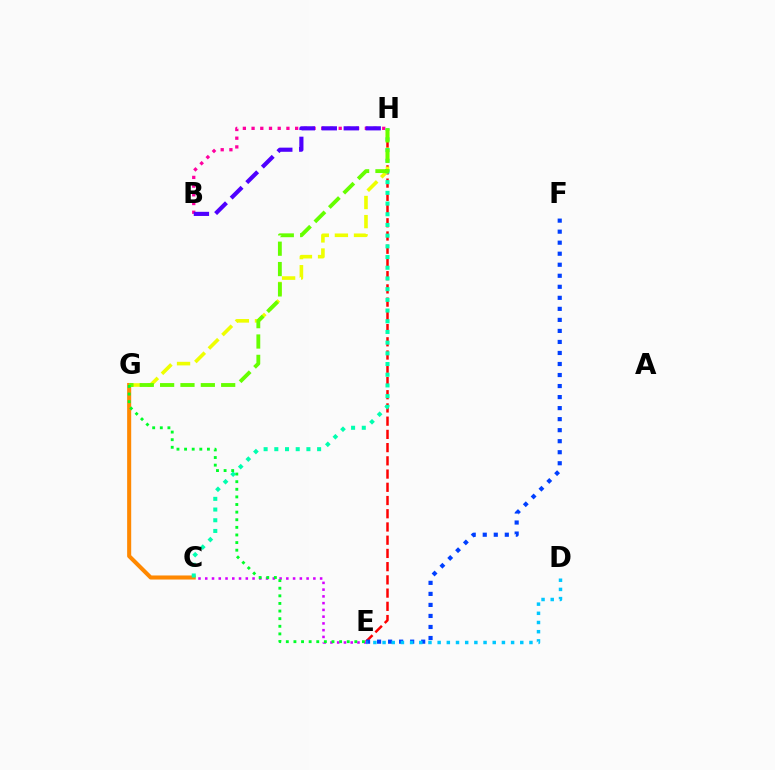{('C', 'G'): [{'color': '#ff8800', 'line_style': 'solid', 'thickness': 2.92}], ('B', 'H'): [{'color': '#ff00a0', 'line_style': 'dotted', 'thickness': 2.37}, {'color': '#4f00ff', 'line_style': 'dashed', 'thickness': 2.98}], ('E', 'H'): [{'color': '#ff0000', 'line_style': 'dashed', 'thickness': 1.8}], ('G', 'H'): [{'color': '#eeff00', 'line_style': 'dashed', 'thickness': 2.6}, {'color': '#66ff00', 'line_style': 'dashed', 'thickness': 2.77}], ('C', 'H'): [{'color': '#00ffaf', 'line_style': 'dotted', 'thickness': 2.91}], ('C', 'E'): [{'color': '#d600ff', 'line_style': 'dotted', 'thickness': 1.84}], ('E', 'F'): [{'color': '#003fff', 'line_style': 'dotted', 'thickness': 3.0}], ('D', 'E'): [{'color': '#00c7ff', 'line_style': 'dotted', 'thickness': 2.49}], ('E', 'G'): [{'color': '#00ff27', 'line_style': 'dotted', 'thickness': 2.07}]}